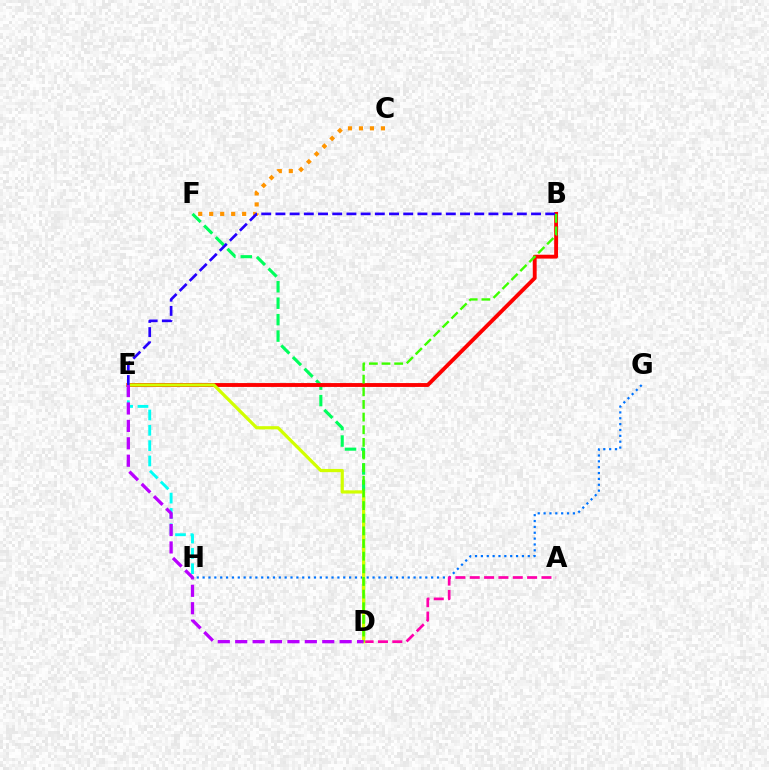{('D', 'F'): [{'color': '#00ff5c', 'line_style': 'dashed', 'thickness': 2.23}], ('C', 'F'): [{'color': '#ff9400', 'line_style': 'dotted', 'thickness': 2.98}], ('E', 'H'): [{'color': '#00fff6', 'line_style': 'dashed', 'thickness': 2.08}], ('G', 'H'): [{'color': '#0074ff', 'line_style': 'dotted', 'thickness': 1.59}], ('B', 'E'): [{'color': '#ff0000', 'line_style': 'solid', 'thickness': 2.79}, {'color': '#2500ff', 'line_style': 'dashed', 'thickness': 1.93}], ('A', 'D'): [{'color': '#ff00ac', 'line_style': 'dashed', 'thickness': 1.95}], ('D', 'E'): [{'color': '#d1ff00', 'line_style': 'solid', 'thickness': 2.31}, {'color': '#b900ff', 'line_style': 'dashed', 'thickness': 2.36}], ('B', 'D'): [{'color': '#3dff00', 'line_style': 'dashed', 'thickness': 1.72}]}